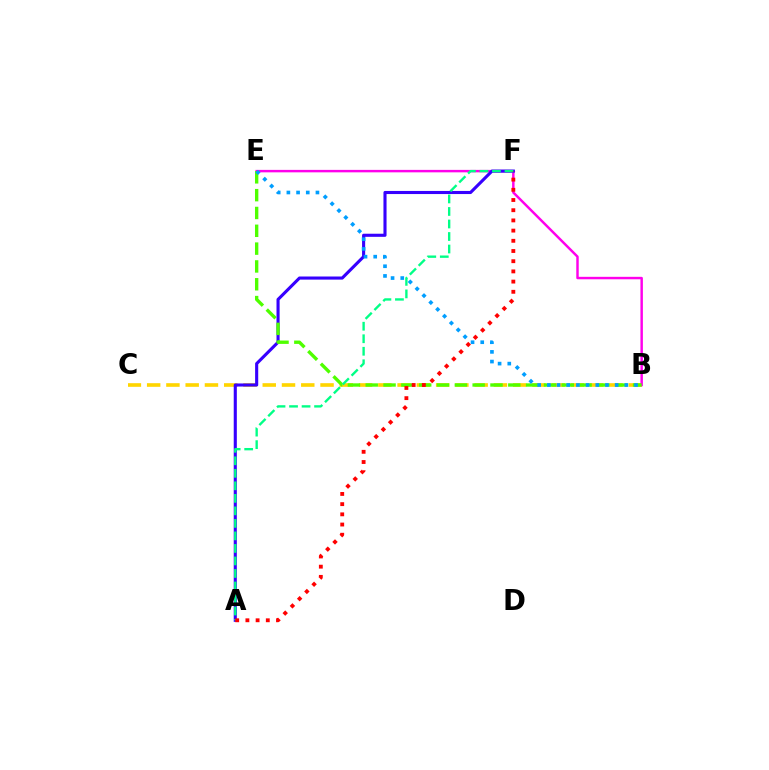{('B', 'C'): [{'color': '#ffd500', 'line_style': 'dashed', 'thickness': 2.62}], ('B', 'E'): [{'color': '#ff00ed', 'line_style': 'solid', 'thickness': 1.77}, {'color': '#4fff00', 'line_style': 'dashed', 'thickness': 2.42}, {'color': '#009eff', 'line_style': 'dotted', 'thickness': 2.63}], ('A', 'F'): [{'color': '#3700ff', 'line_style': 'solid', 'thickness': 2.24}, {'color': '#00ff86', 'line_style': 'dashed', 'thickness': 1.7}, {'color': '#ff0000', 'line_style': 'dotted', 'thickness': 2.77}]}